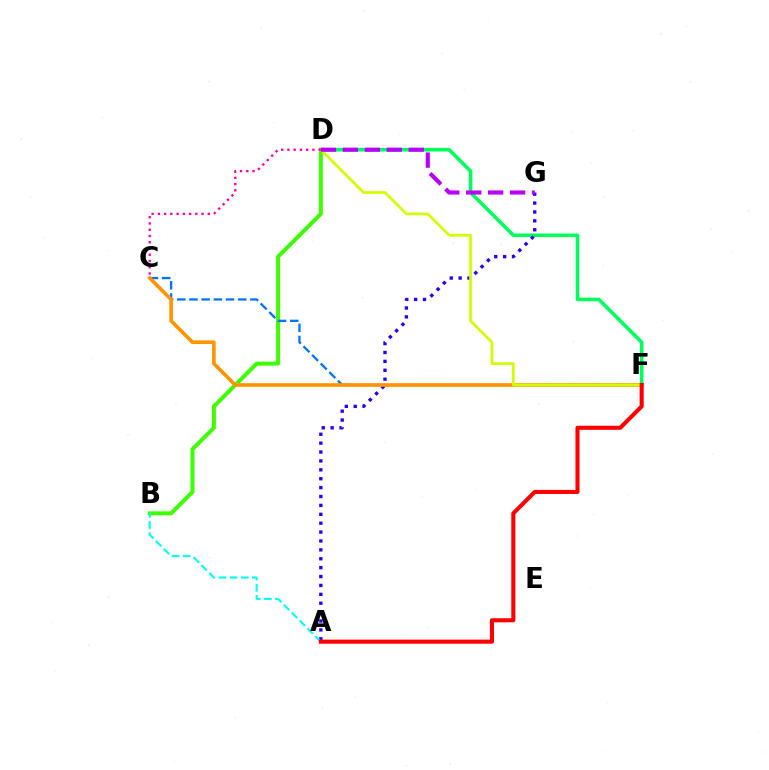{('D', 'F'): [{'color': '#00ff5c', 'line_style': 'solid', 'thickness': 2.58}, {'color': '#d1ff00', 'line_style': 'solid', 'thickness': 1.96}], ('B', 'D'): [{'color': '#3dff00', 'line_style': 'solid', 'thickness': 2.88}], ('C', 'F'): [{'color': '#0074ff', 'line_style': 'dashed', 'thickness': 1.65}, {'color': '#ff9400', 'line_style': 'solid', 'thickness': 2.63}], ('A', 'G'): [{'color': '#2500ff', 'line_style': 'dotted', 'thickness': 2.42}], ('A', 'B'): [{'color': '#00fff6', 'line_style': 'dashed', 'thickness': 1.51}], ('D', 'G'): [{'color': '#b900ff', 'line_style': 'dashed', 'thickness': 2.98}], ('C', 'D'): [{'color': '#ff00ac', 'line_style': 'dotted', 'thickness': 1.7}], ('A', 'F'): [{'color': '#ff0000', 'line_style': 'solid', 'thickness': 2.94}]}